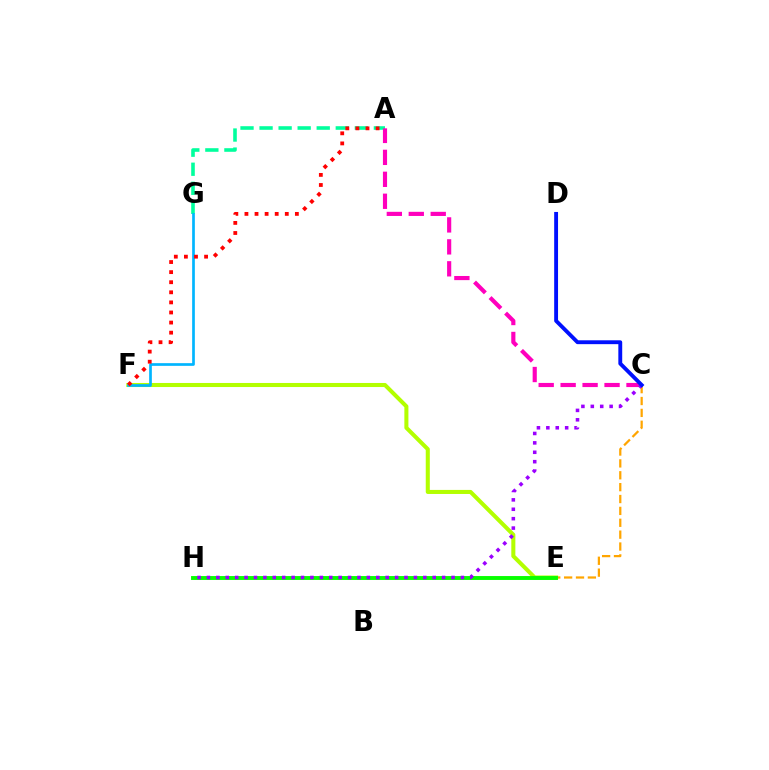{('C', 'E'): [{'color': '#ffa500', 'line_style': 'dashed', 'thickness': 1.61}], ('A', 'G'): [{'color': '#00ff9d', 'line_style': 'dashed', 'thickness': 2.59}], ('E', 'F'): [{'color': '#b3ff00', 'line_style': 'solid', 'thickness': 2.92}], ('E', 'H'): [{'color': '#08ff00', 'line_style': 'solid', 'thickness': 2.81}], ('A', 'C'): [{'color': '#ff00bd', 'line_style': 'dashed', 'thickness': 2.98}], ('F', 'G'): [{'color': '#00b5ff', 'line_style': 'solid', 'thickness': 1.93}], ('C', 'H'): [{'color': '#9b00ff', 'line_style': 'dotted', 'thickness': 2.56}], ('A', 'F'): [{'color': '#ff0000', 'line_style': 'dotted', 'thickness': 2.74}], ('C', 'D'): [{'color': '#0010ff', 'line_style': 'solid', 'thickness': 2.78}]}